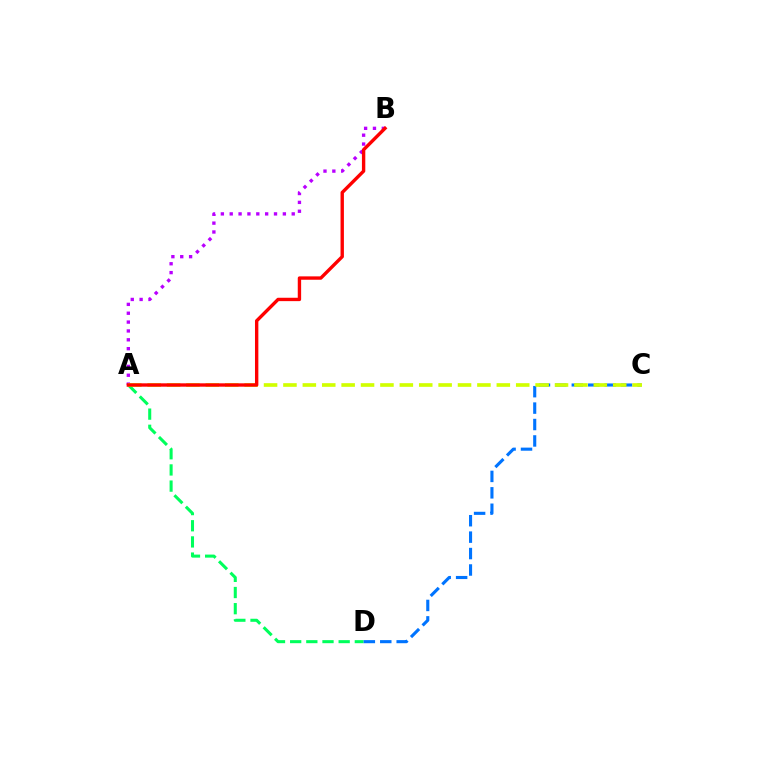{('A', 'D'): [{'color': '#00ff5c', 'line_style': 'dashed', 'thickness': 2.2}], ('C', 'D'): [{'color': '#0074ff', 'line_style': 'dashed', 'thickness': 2.23}], ('A', 'B'): [{'color': '#b900ff', 'line_style': 'dotted', 'thickness': 2.41}, {'color': '#ff0000', 'line_style': 'solid', 'thickness': 2.43}], ('A', 'C'): [{'color': '#d1ff00', 'line_style': 'dashed', 'thickness': 2.64}]}